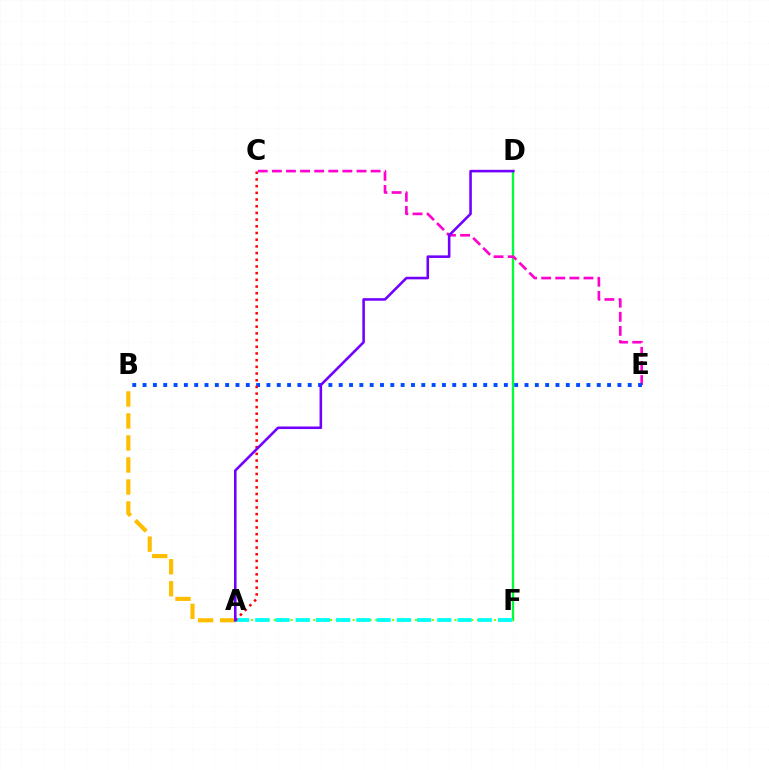{('D', 'F'): [{'color': '#00ff39', 'line_style': 'solid', 'thickness': 1.68}], ('C', 'E'): [{'color': '#ff00cf', 'line_style': 'dashed', 'thickness': 1.92}], ('A', 'F'): [{'color': '#84ff00', 'line_style': 'dotted', 'thickness': 1.54}, {'color': '#00fff6', 'line_style': 'dashed', 'thickness': 2.75}], ('B', 'E'): [{'color': '#004bff', 'line_style': 'dotted', 'thickness': 2.8}], ('A', 'B'): [{'color': '#ffbd00', 'line_style': 'dashed', 'thickness': 2.99}], ('A', 'C'): [{'color': '#ff0000', 'line_style': 'dotted', 'thickness': 1.82}], ('A', 'D'): [{'color': '#7200ff', 'line_style': 'solid', 'thickness': 1.86}]}